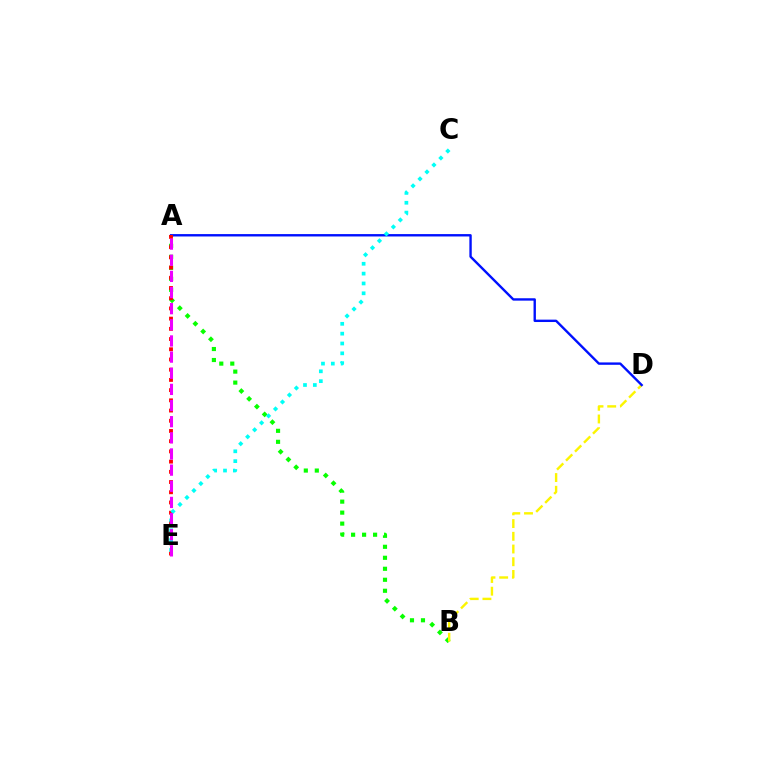{('A', 'B'): [{'color': '#08ff00', 'line_style': 'dotted', 'thickness': 2.99}], ('B', 'D'): [{'color': '#fcf500', 'line_style': 'dashed', 'thickness': 1.73}], ('A', 'D'): [{'color': '#0010ff', 'line_style': 'solid', 'thickness': 1.72}], ('A', 'E'): [{'color': '#ff0000', 'line_style': 'dotted', 'thickness': 2.77}, {'color': '#ee00ff', 'line_style': 'dashed', 'thickness': 2.19}], ('C', 'E'): [{'color': '#00fff6', 'line_style': 'dotted', 'thickness': 2.67}]}